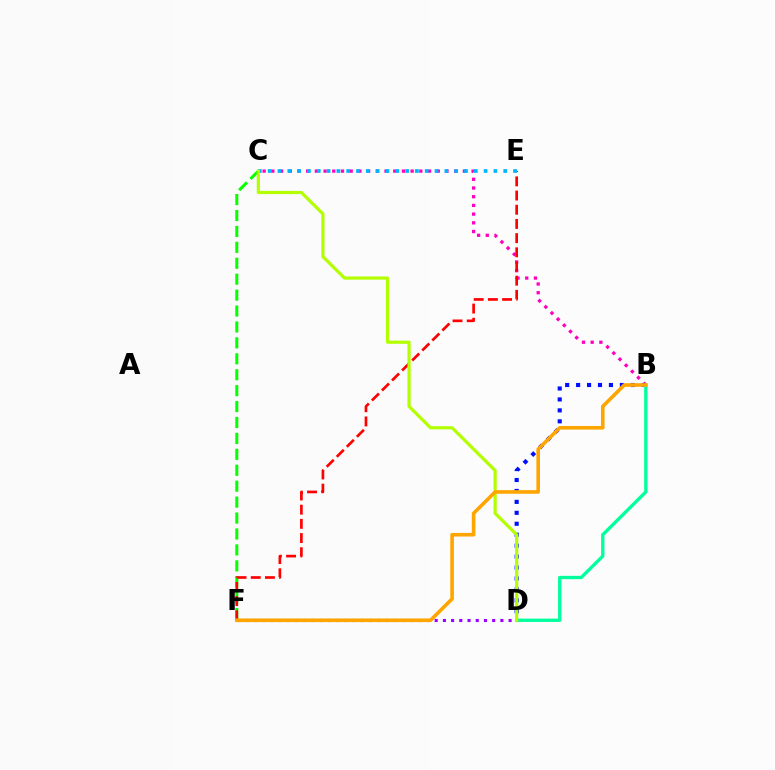{('C', 'F'): [{'color': '#08ff00', 'line_style': 'dashed', 'thickness': 2.16}], ('B', 'C'): [{'color': '#ff00bd', 'line_style': 'dotted', 'thickness': 2.37}], ('E', 'F'): [{'color': '#ff0000', 'line_style': 'dashed', 'thickness': 1.93}], ('B', 'D'): [{'color': '#0010ff', 'line_style': 'dotted', 'thickness': 2.97}, {'color': '#00ff9d', 'line_style': 'solid', 'thickness': 2.39}], ('C', 'E'): [{'color': '#00b5ff', 'line_style': 'dotted', 'thickness': 2.67}], ('D', 'F'): [{'color': '#9b00ff', 'line_style': 'dotted', 'thickness': 2.23}], ('C', 'D'): [{'color': '#b3ff00', 'line_style': 'solid', 'thickness': 2.29}], ('B', 'F'): [{'color': '#ffa500', 'line_style': 'solid', 'thickness': 2.6}]}